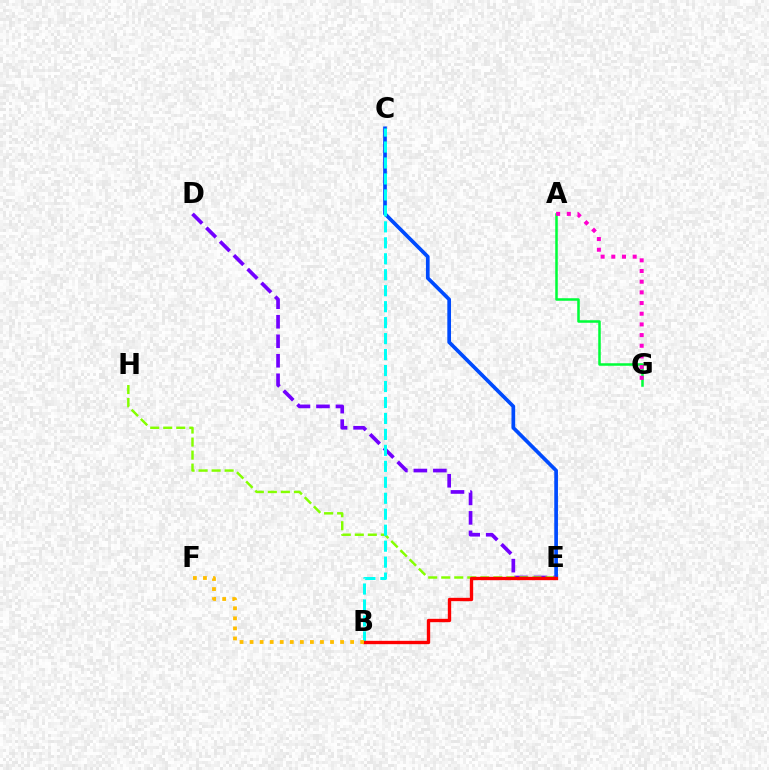{('C', 'E'): [{'color': '#004bff', 'line_style': 'solid', 'thickness': 2.66}], ('D', 'E'): [{'color': '#7200ff', 'line_style': 'dashed', 'thickness': 2.65}], ('E', 'H'): [{'color': '#84ff00', 'line_style': 'dashed', 'thickness': 1.77}], ('A', 'G'): [{'color': '#00ff39', 'line_style': 'solid', 'thickness': 1.82}, {'color': '#ff00cf', 'line_style': 'dotted', 'thickness': 2.9}], ('B', 'C'): [{'color': '#00fff6', 'line_style': 'dashed', 'thickness': 2.17}], ('B', 'E'): [{'color': '#ff0000', 'line_style': 'solid', 'thickness': 2.41}], ('B', 'F'): [{'color': '#ffbd00', 'line_style': 'dotted', 'thickness': 2.73}]}